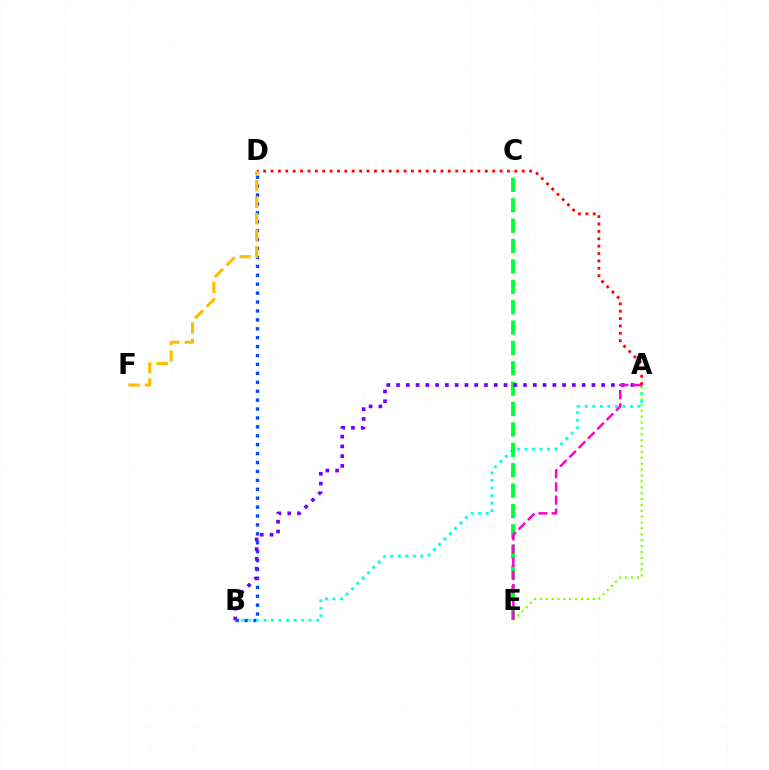{('B', 'D'): [{'color': '#004bff', 'line_style': 'dotted', 'thickness': 2.42}], ('A', 'D'): [{'color': '#ff0000', 'line_style': 'dotted', 'thickness': 2.01}], ('A', 'B'): [{'color': '#00fff6', 'line_style': 'dotted', 'thickness': 2.05}, {'color': '#7200ff', 'line_style': 'dotted', 'thickness': 2.65}], ('D', 'F'): [{'color': '#ffbd00', 'line_style': 'dashed', 'thickness': 2.24}], ('C', 'E'): [{'color': '#00ff39', 'line_style': 'dashed', 'thickness': 2.77}], ('A', 'E'): [{'color': '#84ff00', 'line_style': 'dotted', 'thickness': 1.6}, {'color': '#ff00cf', 'line_style': 'dashed', 'thickness': 1.79}]}